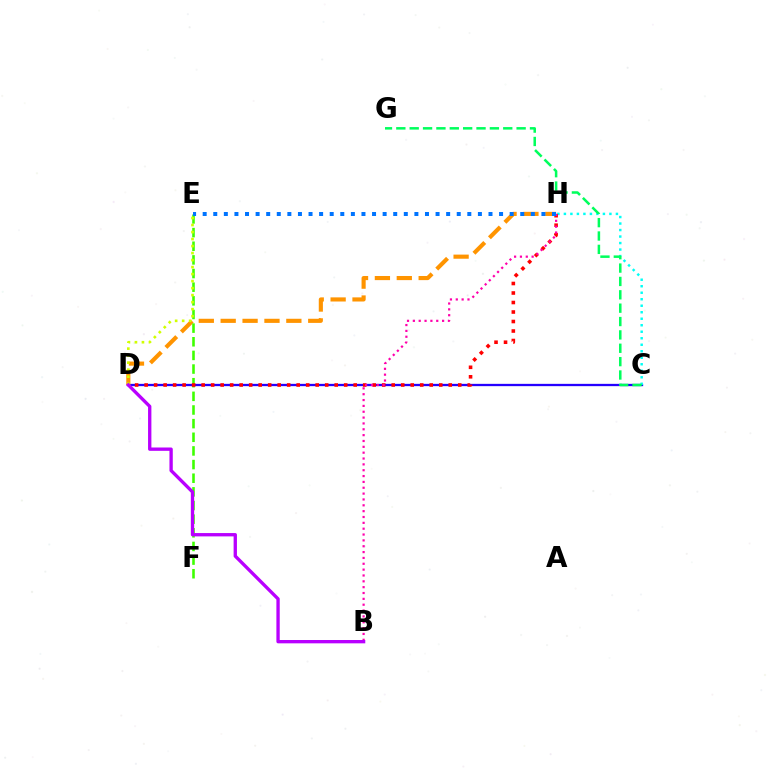{('C', 'D'): [{'color': '#2500ff', 'line_style': 'solid', 'thickness': 1.65}], ('C', 'H'): [{'color': '#00fff6', 'line_style': 'dotted', 'thickness': 1.77}], ('D', 'H'): [{'color': '#ff9400', 'line_style': 'dashed', 'thickness': 2.97}, {'color': '#ff0000', 'line_style': 'dotted', 'thickness': 2.58}], ('E', 'F'): [{'color': '#3dff00', 'line_style': 'dashed', 'thickness': 1.85}], ('D', 'E'): [{'color': '#d1ff00', 'line_style': 'dotted', 'thickness': 1.9}], ('C', 'G'): [{'color': '#00ff5c', 'line_style': 'dashed', 'thickness': 1.82}], ('B', 'H'): [{'color': '#ff00ac', 'line_style': 'dotted', 'thickness': 1.59}], ('E', 'H'): [{'color': '#0074ff', 'line_style': 'dotted', 'thickness': 2.88}], ('B', 'D'): [{'color': '#b900ff', 'line_style': 'solid', 'thickness': 2.4}]}